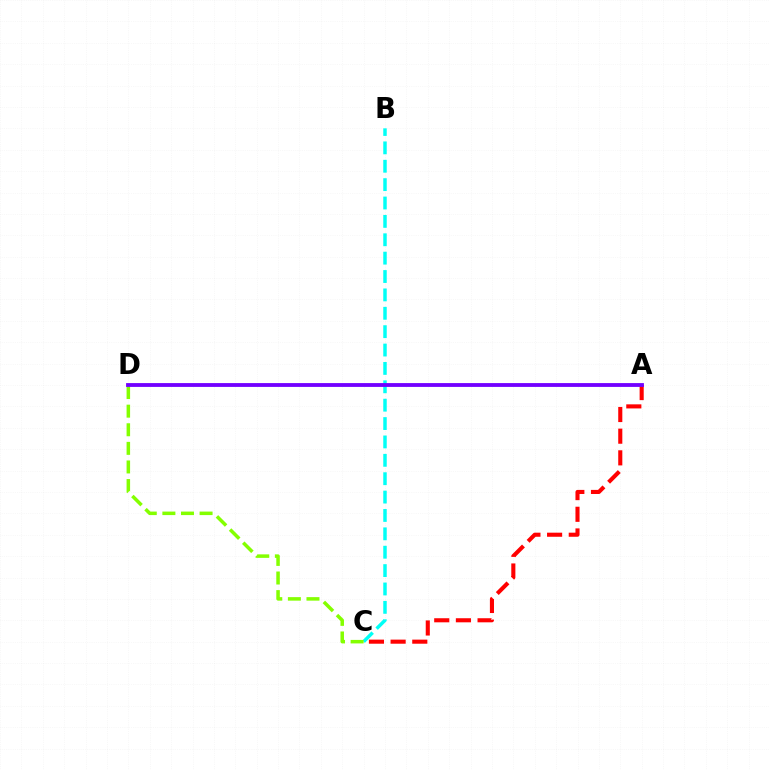{('B', 'C'): [{'color': '#00fff6', 'line_style': 'dashed', 'thickness': 2.5}], ('A', 'C'): [{'color': '#ff0000', 'line_style': 'dashed', 'thickness': 2.94}], ('C', 'D'): [{'color': '#84ff00', 'line_style': 'dashed', 'thickness': 2.53}], ('A', 'D'): [{'color': '#7200ff', 'line_style': 'solid', 'thickness': 2.75}]}